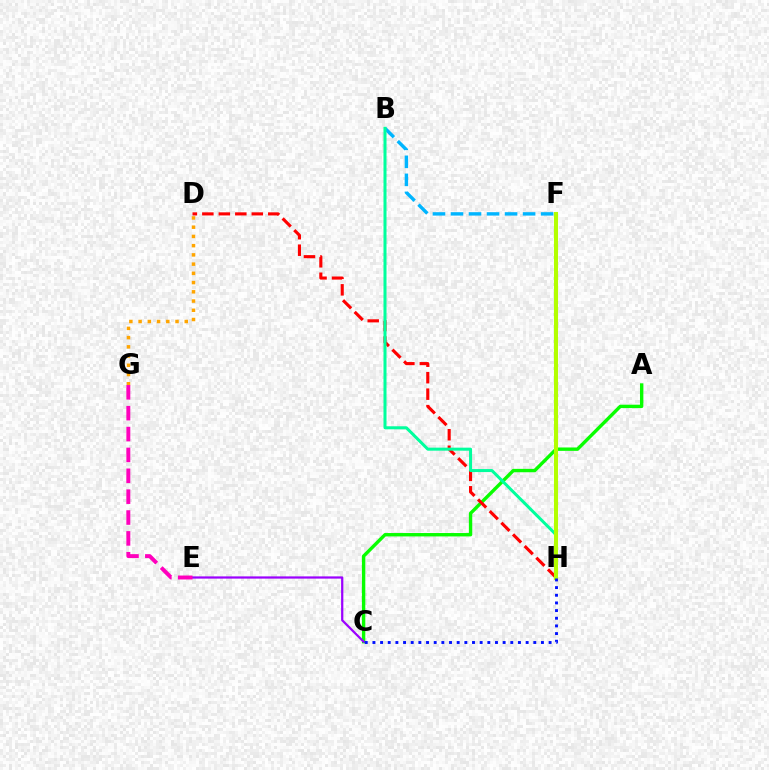{('A', 'C'): [{'color': '#08ff00', 'line_style': 'solid', 'thickness': 2.44}], ('D', 'G'): [{'color': '#ffa500', 'line_style': 'dotted', 'thickness': 2.51}], ('C', 'E'): [{'color': '#9b00ff', 'line_style': 'solid', 'thickness': 1.61}], ('B', 'F'): [{'color': '#00b5ff', 'line_style': 'dashed', 'thickness': 2.45}], ('E', 'G'): [{'color': '#ff00bd', 'line_style': 'dashed', 'thickness': 2.83}], ('D', 'H'): [{'color': '#ff0000', 'line_style': 'dashed', 'thickness': 2.24}], ('B', 'H'): [{'color': '#00ff9d', 'line_style': 'solid', 'thickness': 2.17}], ('F', 'H'): [{'color': '#b3ff00', 'line_style': 'solid', 'thickness': 2.94}], ('C', 'H'): [{'color': '#0010ff', 'line_style': 'dotted', 'thickness': 2.08}]}